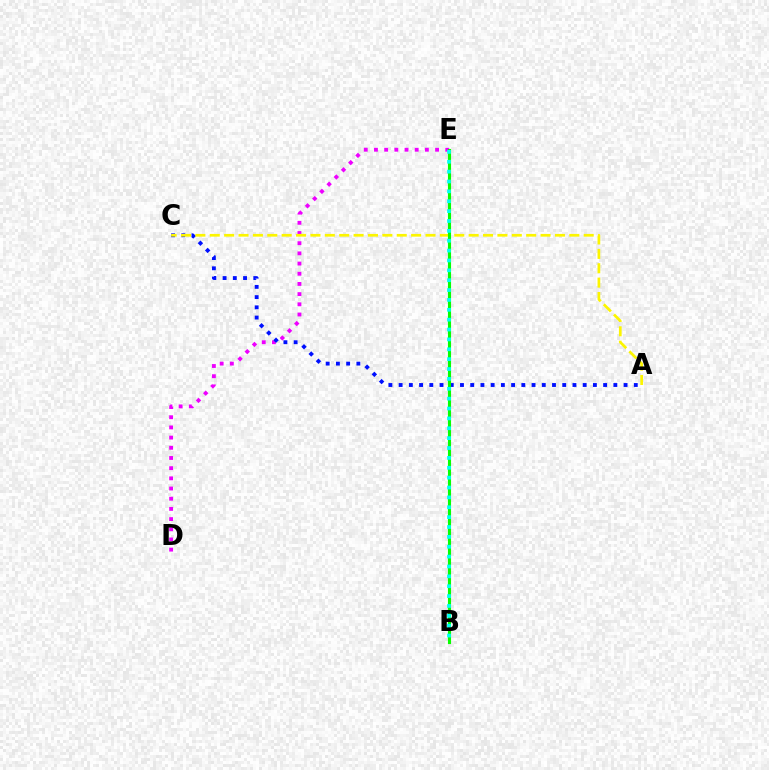{('D', 'E'): [{'color': '#ee00ff', 'line_style': 'dotted', 'thickness': 2.77}], ('B', 'E'): [{'color': '#ff0000', 'line_style': 'dotted', 'thickness': 2.12}, {'color': '#08ff00', 'line_style': 'solid', 'thickness': 2.24}, {'color': '#00fff6', 'line_style': 'dotted', 'thickness': 2.68}], ('A', 'C'): [{'color': '#0010ff', 'line_style': 'dotted', 'thickness': 2.78}, {'color': '#fcf500', 'line_style': 'dashed', 'thickness': 1.95}]}